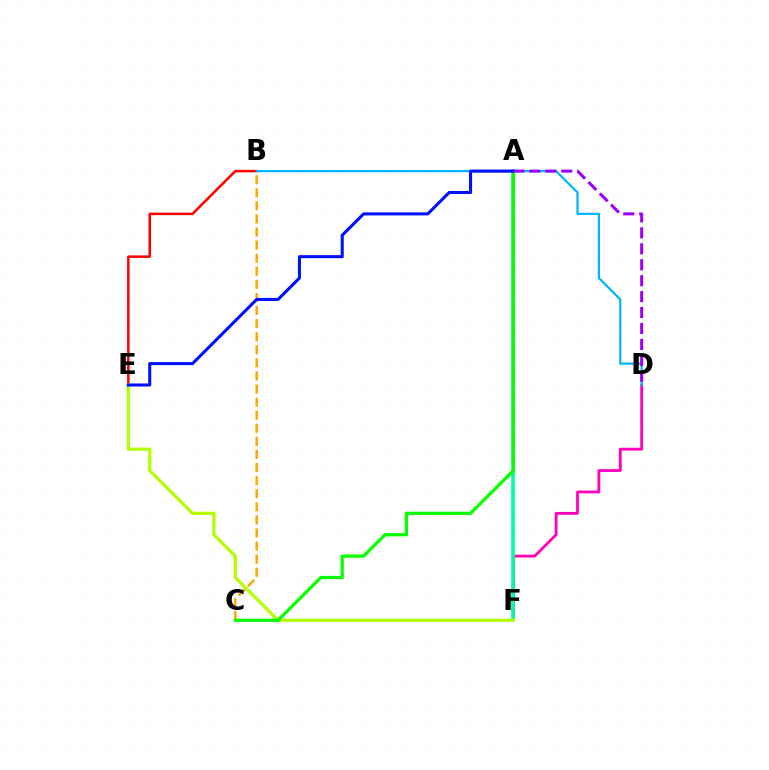{('B', 'C'): [{'color': '#ffa500', 'line_style': 'dashed', 'thickness': 1.78}], ('D', 'F'): [{'color': '#ff00bd', 'line_style': 'solid', 'thickness': 2.03}], ('B', 'E'): [{'color': '#ff0000', 'line_style': 'solid', 'thickness': 1.8}], ('A', 'F'): [{'color': '#00ff9d', 'line_style': 'solid', 'thickness': 2.6}], ('E', 'F'): [{'color': '#b3ff00', 'line_style': 'solid', 'thickness': 2.32}], ('B', 'D'): [{'color': '#00b5ff', 'line_style': 'solid', 'thickness': 1.59}], ('A', 'C'): [{'color': '#08ff00', 'line_style': 'solid', 'thickness': 2.32}], ('A', 'E'): [{'color': '#0010ff', 'line_style': 'solid', 'thickness': 2.2}], ('A', 'D'): [{'color': '#9b00ff', 'line_style': 'dashed', 'thickness': 2.17}]}